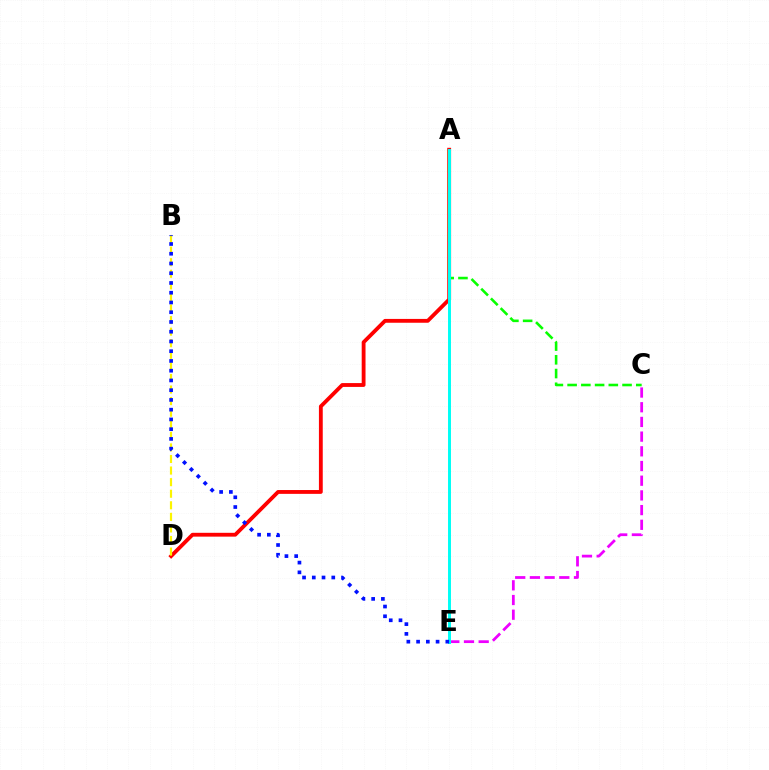{('A', 'D'): [{'color': '#ff0000', 'line_style': 'solid', 'thickness': 2.76}], ('A', 'C'): [{'color': '#08ff00', 'line_style': 'dashed', 'thickness': 1.87}], ('C', 'E'): [{'color': '#ee00ff', 'line_style': 'dashed', 'thickness': 2.0}], ('A', 'E'): [{'color': '#00fff6', 'line_style': 'solid', 'thickness': 2.13}], ('B', 'D'): [{'color': '#fcf500', 'line_style': 'dashed', 'thickness': 1.57}], ('B', 'E'): [{'color': '#0010ff', 'line_style': 'dotted', 'thickness': 2.65}]}